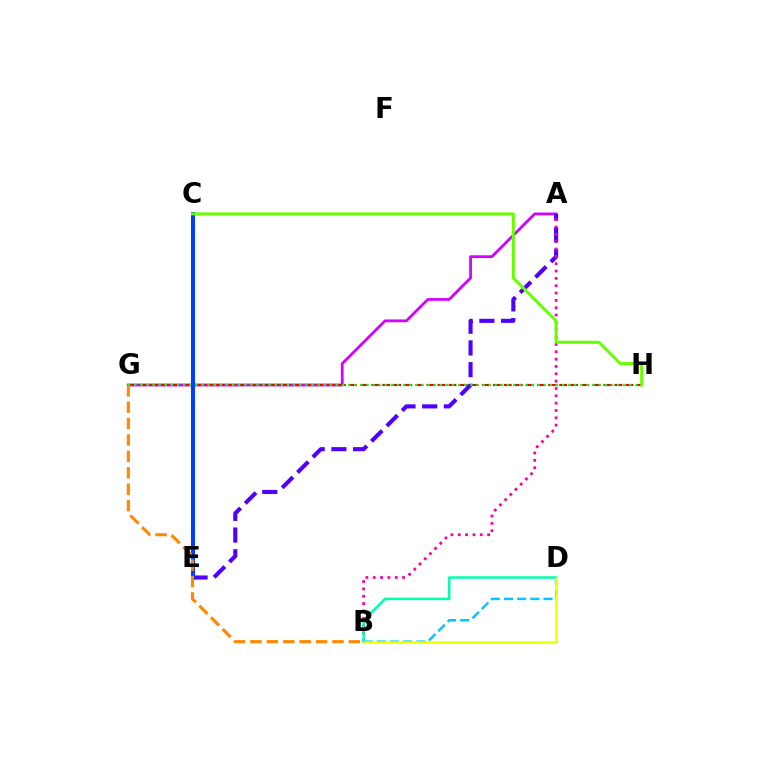{('B', 'D'): [{'color': '#00c7ff', 'line_style': 'dashed', 'thickness': 1.79}, {'color': '#00ffaf', 'line_style': 'solid', 'thickness': 1.79}, {'color': '#eeff00', 'line_style': 'solid', 'thickness': 1.81}], ('A', 'G'): [{'color': '#d600ff', 'line_style': 'solid', 'thickness': 2.0}], ('G', 'H'): [{'color': '#ff0000', 'line_style': 'dashed', 'thickness': 1.5}, {'color': '#00ff27', 'line_style': 'dotted', 'thickness': 1.66}], ('A', 'E'): [{'color': '#4f00ff', 'line_style': 'dashed', 'thickness': 2.95}], ('A', 'B'): [{'color': '#ff00a0', 'line_style': 'dotted', 'thickness': 1.99}], ('C', 'E'): [{'color': '#003fff', 'line_style': 'solid', 'thickness': 2.91}], ('C', 'H'): [{'color': '#66ff00', 'line_style': 'solid', 'thickness': 2.14}], ('B', 'G'): [{'color': '#ff8800', 'line_style': 'dashed', 'thickness': 2.23}]}